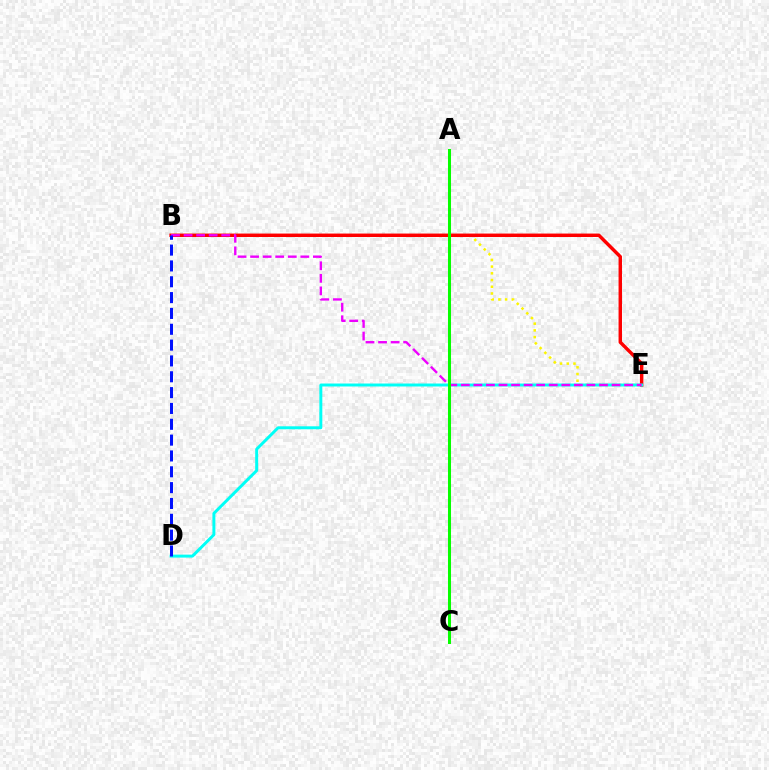{('B', 'E'): [{'color': '#fcf500', 'line_style': 'dotted', 'thickness': 1.82}, {'color': '#ff0000', 'line_style': 'solid', 'thickness': 2.48}, {'color': '#ee00ff', 'line_style': 'dashed', 'thickness': 1.71}], ('D', 'E'): [{'color': '#00fff6', 'line_style': 'solid', 'thickness': 2.13}], ('A', 'C'): [{'color': '#08ff00', 'line_style': 'solid', 'thickness': 2.18}], ('B', 'D'): [{'color': '#0010ff', 'line_style': 'dashed', 'thickness': 2.15}]}